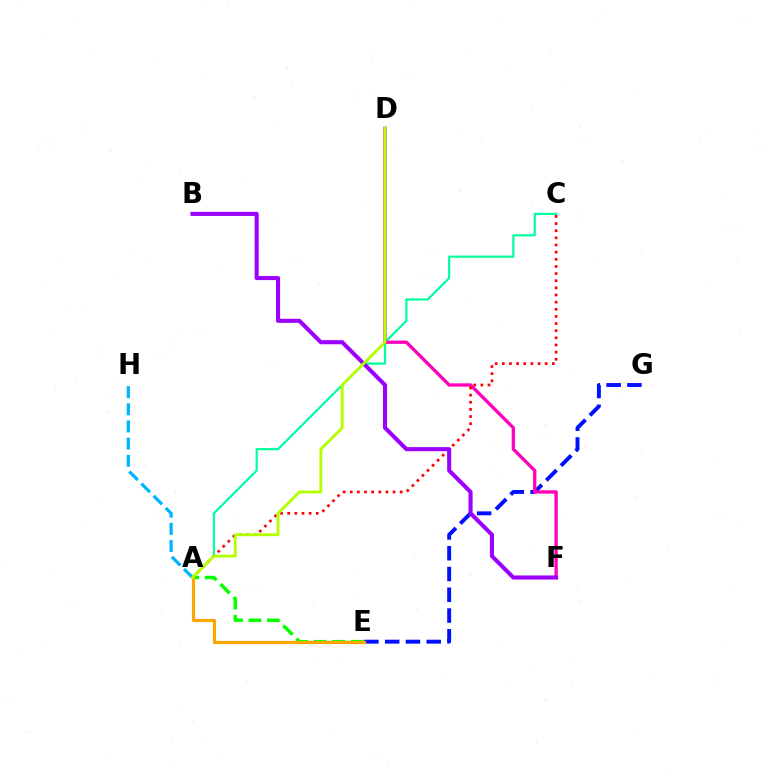{('E', 'G'): [{'color': '#0010ff', 'line_style': 'dashed', 'thickness': 2.82}], ('A', 'C'): [{'color': '#00ff9d', 'line_style': 'solid', 'thickness': 1.58}, {'color': '#ff0000', 'line_style': 'dotted', 'thickness': 1.94}], ('A', 'E'): [{'color': '#08ff00', 'line_style': 'dashed', 'thickness': 2.51}, {'color': '#ffa500', 'line_style': 'solid', 'thickness': 2.28}], ('D', 'F'): [{'color': '#ff00bd', 'line_style': 'solid', 'thickness': 2.39}], ('A', 'H'): [{'color': '#00b5ff', 'line_style': 'dashed', 'thickness': 2.33}], ('B', 'F'): [{'color': '#9b00ff', 'line_style': 'solid', 'thickness': 2.94}], ('A', 'D'): [{'color': '#b3ff00', 'line_style': 'solid', 'thickness': 2.08}]}